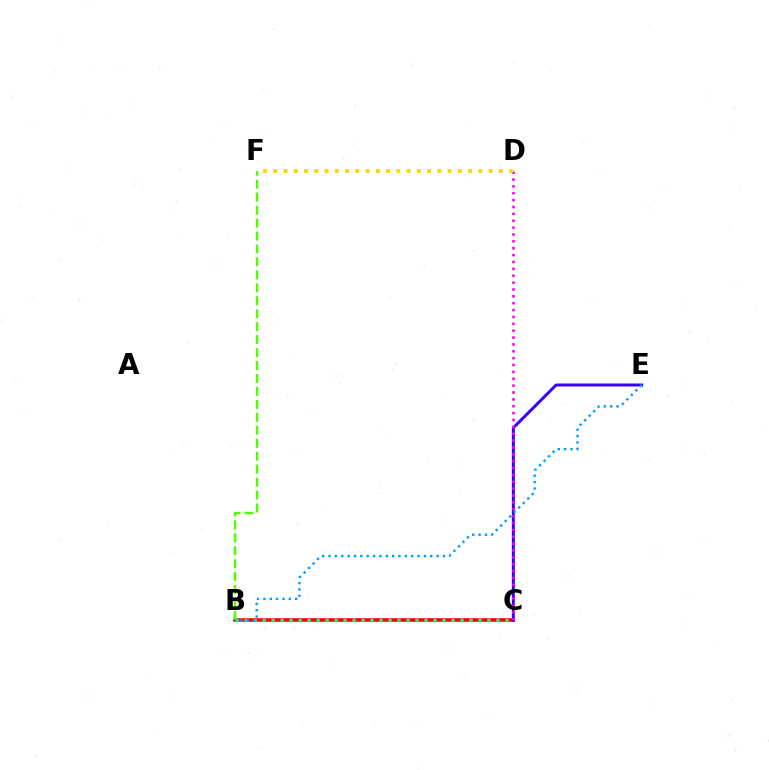{('B', 'C'): [{'color': '#ff0000', 'line_style': 'solid', 'thickness': 2.58}, {'color': '#00ff86', 'line_style': 'dotted', 'thickness': 2.44}], ('C', 'E'): [{'color': '#3700ff', 'line_style': 'solid', 'thickness': 2.14}], ('C', 'D'): [{'color': '#ff00ed', 'line_style': 'dotted', 'thickness': 1.87}], ('D', 'F'): [{'color': '#ffd500', 'line_style': 'dotted', 'thickness': 2.78}], ('B', 'F'): [{'color': '#4fff00', 'line_style': 'dashed', 'thickness': 1.76}], ('B', 'E'): [{'color': '#009eff', 'line_style': 'dotted', 'thickness': 1.73}]}